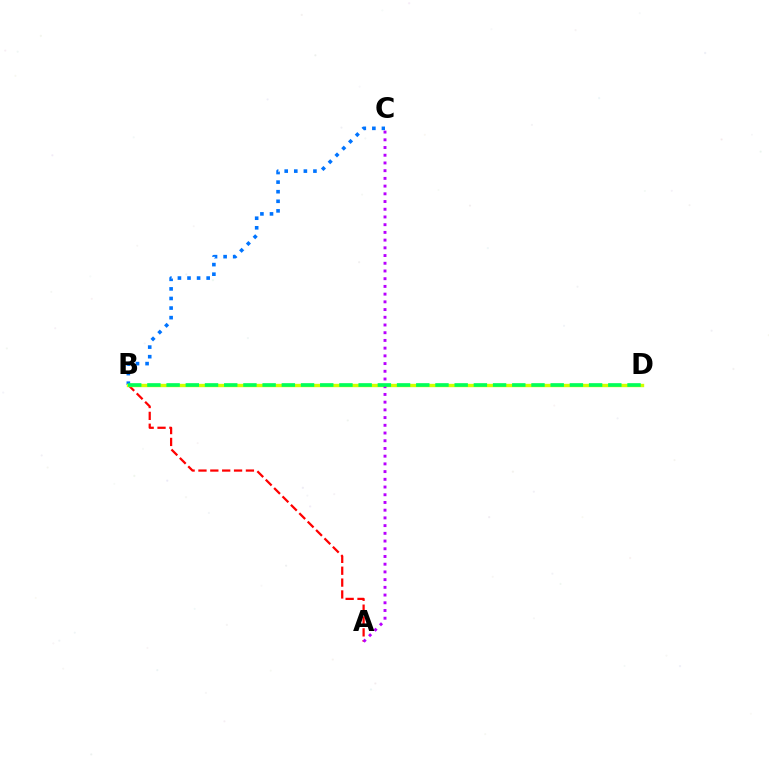{('A', 'B'): [{'color': '#ff0000', 'line_style': 'dashed', 'thickness': 1.61}], ('B', 'C'): [{'color': '#0074ff', 'line_style': 'dotted', 'thickness': 2.6}], ('B', 'D'): [{'color': '#d1ff00', 'line_style': 'solid', 'thickness': 2.43}, {'color': '#00ff5c', 'line_style': 'dashed', 'thickness': 2.61}], ('A', 'C'): [{'color': '#b900ff', 'line_style': 'dotted', 'thickness': 2.1}]}